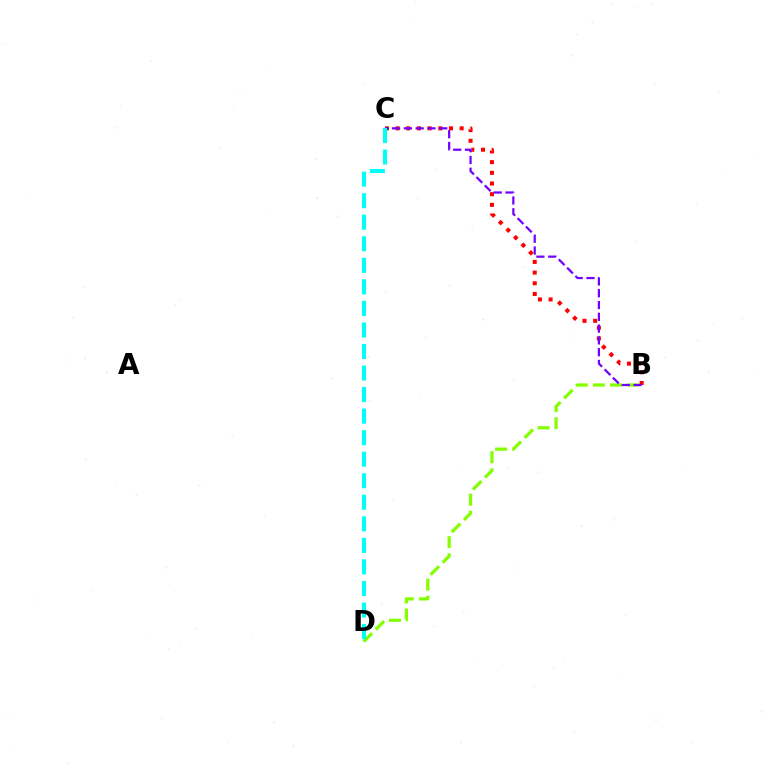{('B', 'D'): [{'color': '#84ff00', 'line_style': 'dashed', 'thickness': 2.33}], ('B', 'C'): [{'color': '#ff0000', 'line_style': 'dotted', 'thickness': 2.9}, {'color': '#7200ff', 'line_style': 'dashed', 'thickness': 1.6}], ('C', 'D'): [{'color': '#00fff6', 'line_style': 'dashed', 'thickness': 2.93}]}